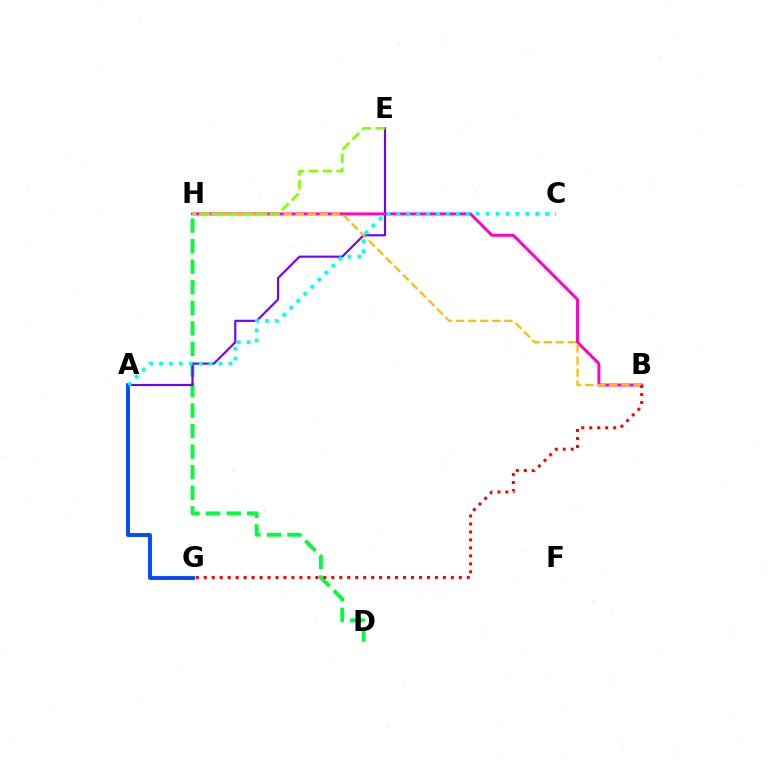{('D', 'H'): [{'color': '#00ff39', 'line_style': 'dashed', 'thickness': 2.79}], ('A', 'E'): [{'color': '#7200ff', 'line_style': 'solid', 'thickness': 1.55}], ('A', 'G'): [{'color': '#004bff', 'line_style': 'solid', 'thickness': 2.8}], ('B', 'H'): [{'color': '#ff00cf', 'line_style': 'solid', 'thickness': 2.12}, {'color': '#ffbd00', 'line_style': 'dashed', 'thickness': 1.64}], ('A', 'C'): [{'color': '#00fff6', 'line_style': 'dotted', 'thickness': 2.69}], ('B', 'G'): [{'color': '#ff0000', 'line_style': 'dotted', 'thickness': 2.17}], ('E', 'H'): [{'color': '#84ff00', 'line_style': 'dashed', 'thickness': 1.88}]}